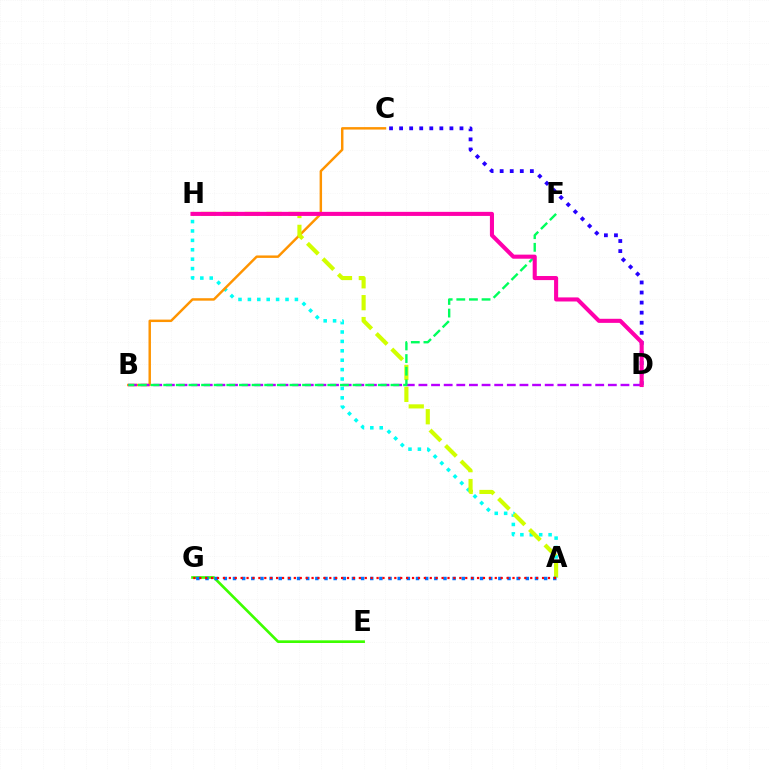{('A', 'H'): [{'color': '#00fff6', 'line_style': 'dotted', 'thickness': 2.56}, {'color': '#d1ff00', 'line_style': 'dashed', 'thickness': 2.97}], ('E', 'G'): [{'color': '#3dff00', 'line_style': 'solid', 'thickness': 1.92}], ('C', 'D'): [{'color': '#2500ff', 'line_style': 'dotted', 'thickness': 2.73}], ('B', 'C'): [{'color': '#ff9400', 'line_style': 'solid', 'thickness': 1.77}], ('B', 'D'): [{'color': '#b900ff', 'line_style': 'dashed', 'thickness': 1.72}], ('B', 'F'): [{'color': '#00ff5c', 'line_style': 'dashed', 'thickness': 1.72}], ('D', 'H'): [{'color': '#ff00ac', 'line_style': 'solid', 'thickness': 2.94}], ('A', 'G'): [{'color': '#0074ff', 'line_style': 'dotted', 'thickness': 2.49}, {'color': '#ff0000', 'line_style': 'dotted', 'thickness': 1.61}]}